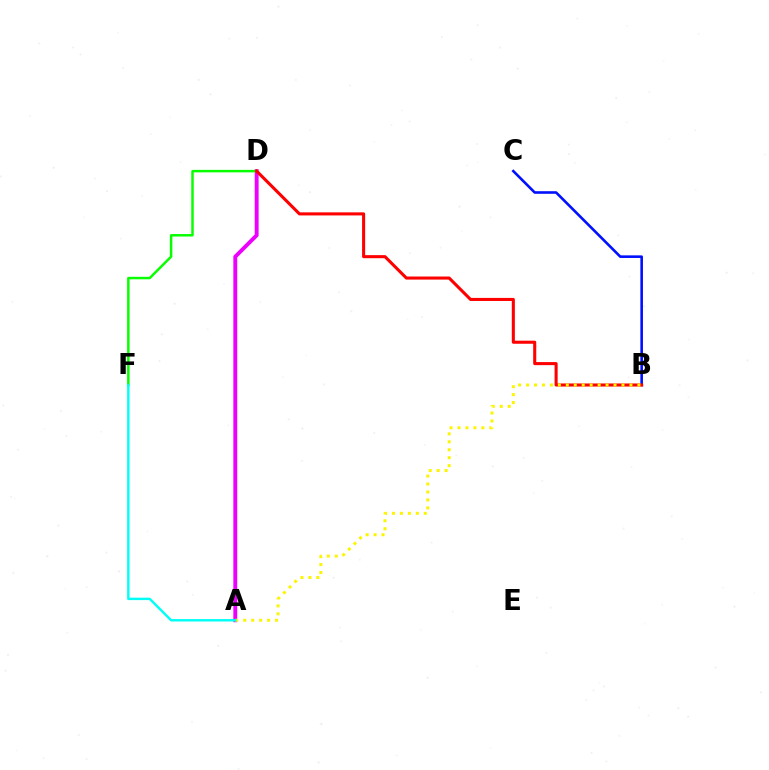{('B', 'C'): [{'color': '#0010ff', 'line_style': 'solid', 'thickness': 1.88}], ('A', 'D'): [{'color': '#ee00ff', 'line_style': 'solid', 'thickness': 2.8}], ('D', 'F'): [{'color': '#08ff00', 'line_style': 'solid', 'thickness': 1.79}], ('B', 'D'): [{'color': '#ff0000', 'line_style': 'solid', 'thickness': 2.21}], ('A', 'B'): [{'color': '#fcf500', 'line_style': 'dotted', 'thickness': 2.16}], ('A', 'F'): [{'color': '#00fff6', 'line_style': 'solid', 'thickness': 1.74}]}